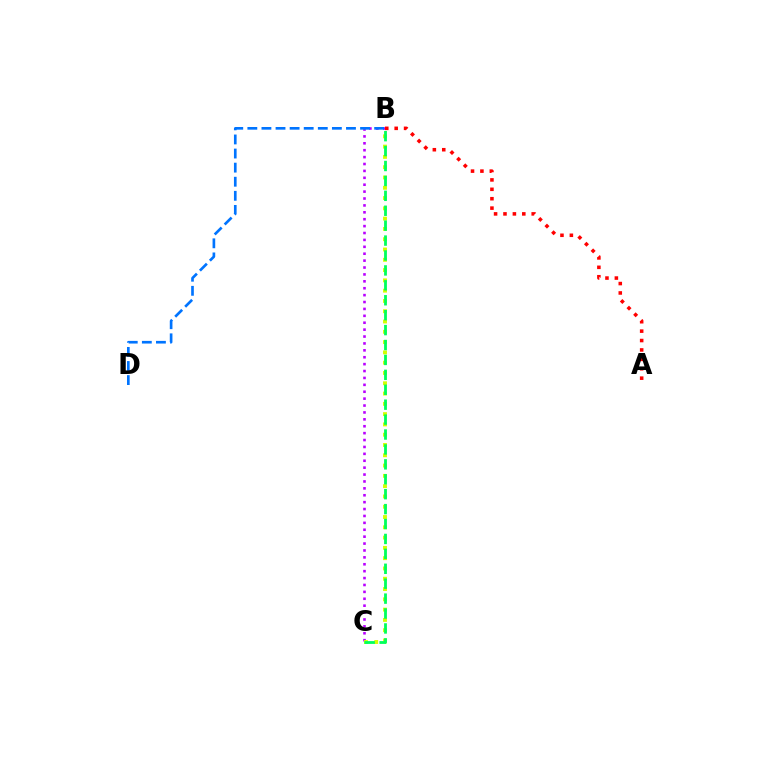{('B', 'C'): [{'color': '#b900ff', 'line_style': 'dotted', 'thickness': 1.87}, {'color': '#d1ff00', 'line_style': 'dotted', 'thickness': 2.8}, {'color': '#00ff5c', 'line_style': 'dashed', 'thickness': 2.03}], ('B', 'D'): [{'color': '#0074ff', 'line_style': 'dashed', 'thickness': 1.91}], ('A', 'B'): [{'color': '#ff0000', 'line_style': 'dotted', 'thickness': 2.56}]}